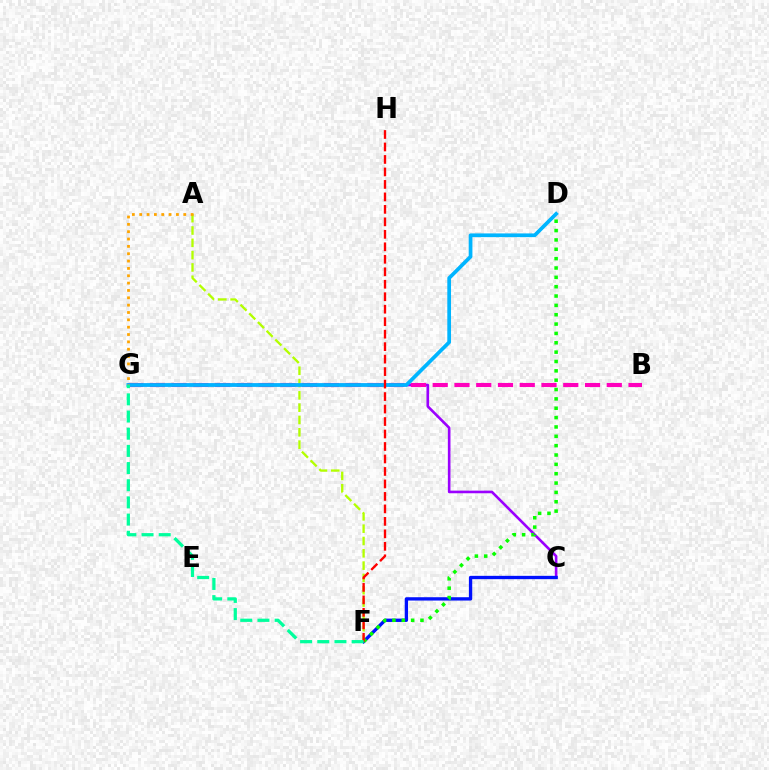{('A', 'F'): [{'color': '#b3ff00', 'line_style': 'dashed', 'thickness': 1.67}], ('C', 'G'): [{'color': '#9b00ff', 'line_style': 'solid', 'thickness': 1.89}], ('C', 'F'): [{'color': '#0010ff', 'line_style': 'solid', 'thickness': 2.39}], ('B', 'G'): [{'color': '#ff00bd', 'line_style': 'dashed', 'thickness': 2.96}], ('D', 'G'): [{'color': '#00b5ff', 'line_style': 'solid', 'thickness': 2.68}], ('D', 'F'): [{'color': '#08ff00', 'line_style': 'dotted', 'thickness': 2.54}], ('F', 'H'): [{'color': '#ff0000', 'line_style': 'dashed', 'thickness': 1.7}], ('A', 'G'): [{'color': '#ffa500', 'line_style': 'dotted', 'thickness': 2.0}], ('F', 'G'): [{'color': '#00ff9d', 'line_style': 'dashed', 'thickness': 2.33}]}